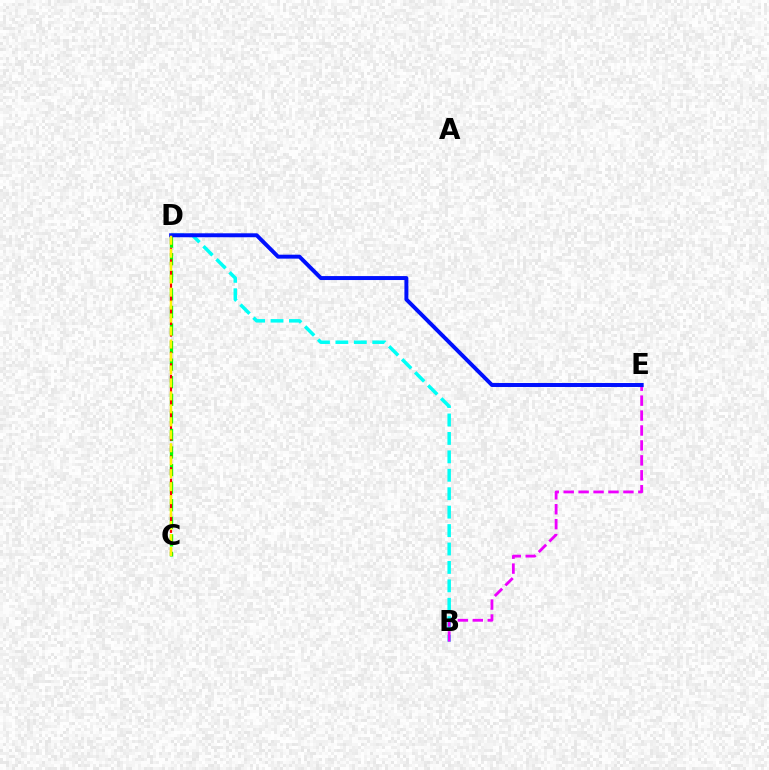{('C', 'D'): [{'color': '#08ff00', 'line_style': 'dashed', 'thickness': 2.39}, {'color': '#ff0000', 'line_style': 'dashed', 'thickness': 1.57}, {'color': '#fcf500', 'line_style': 'dashed', 'thickness': 1.76}], ('B', 'D'): [{'color': '#00fff6', 'line_style': 'dashed', 'thickness': 2.5}], ('B', 'E'): [{'color': '#ee00ff', 'line_style': 'dashed', 'thickness': 2.03}], ('D', 'E'): [{'color': '#0010ff', 'line_style': 'solid', 'thickness': 2.85}]}